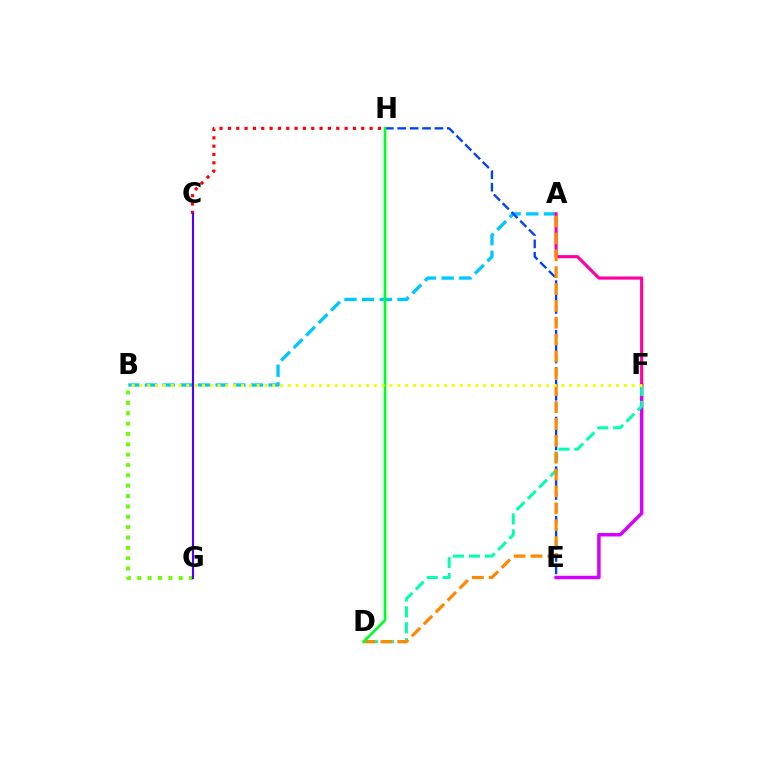{('E', 'F'): [{'color': '#d600ff', 'line_style': 'solid', 'thickness': 2.5}], ('B', 'G'): [{'color': '#66ff00', 'line_style': 'dotted', 'thickness': 2.81}], ('A', 'B'): [{'color': '#00c7ff', 'line_style': 'dashed', 'thickness': 2.4}], ('D', 'F'): [{'color': '#00ffaf', 'line_style': 'dashed', 'thickness': 2.16}], ('C', 'H'): [{'color': '#ff0000', 'line_style': 'dotted', 'thickness': 2.26}], ('A', 'F'): [{'color': '#ff00a0', 'line_style': 'solid', 'thickness': 2.26}], ('E', 'H'): [{'color': '#003fff', 'line_style': 'dashed', 'thickness': 1.68}], ('C', 'G'): [{'color': '#4f00ff', 'line_style': 'solid', 'thickness': 1.52}], ('A', 'D'): [{'color': '#ff8800', 'line_style': 'dashed', 'thickness': 2.29}], ('D', 'H'): [{'color': '#00ff27', 'line_style': 'solid', 'thickness': 1.95}], ('B', 'F'): [{'color': '#eeff00', 'line_style': 'dotted', 'thickness': 2.12}]}